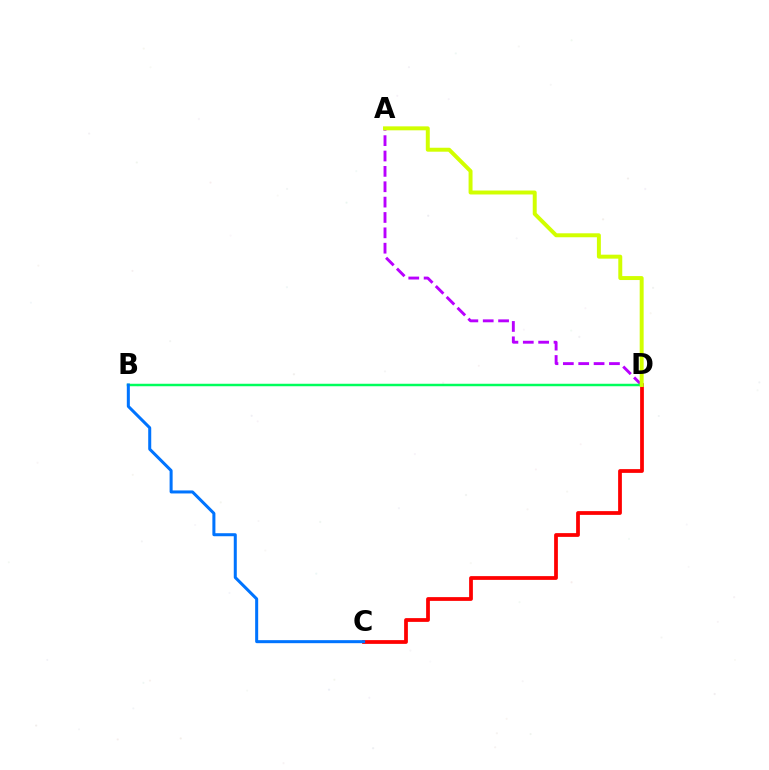{('C', 'D'): [{'color': '#ff0000', 'line_style': 'solid', 'thickness': 2.71}], ('A', 'D'): [{'color': '#b900ff', 'line_style': 'dashed', 'thickness': 2.09}, {'color': '#d1ff00', 'line_style': 'solid', 'thickness': 2.85}], ('B', 'D'): [{'color': '#00ff5c', 'line_style': 'solid', 'thickness': 1.78}], ('B', 'C'): [{'color': '#0074ff', 'line_style': 'solid', 'thickness': 2.18}]}